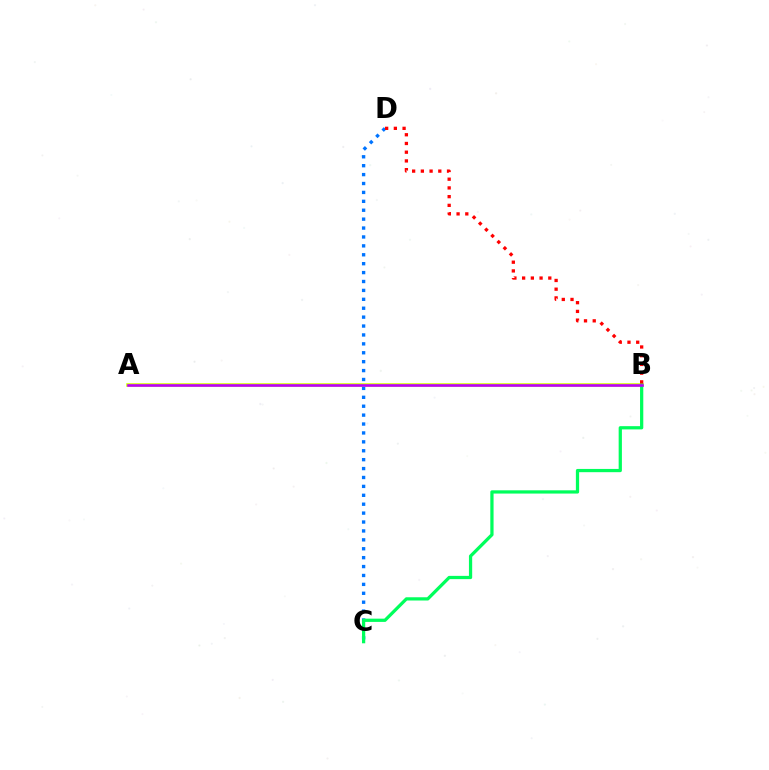{('A', 'B'): [{'color': '#d1ff00', 'line_style': 'solid', 'thickness': 2.56}, {'color': '#b900ff', 'line_style': 'solid', 'thickness': 1.87}], ('C', 'D'): [{'color': '#0074ff', 'line_style': 'dotted', 'thickness': 2.42}], ('B', 'C'): [{'color': '#00ff5c', 'line_style': 'solid', 'thickness': 2.34}], ('B', 'D'): [{'color': '#ff0000', 'line_style': 'dotted', 'thickness': 2.37}]}